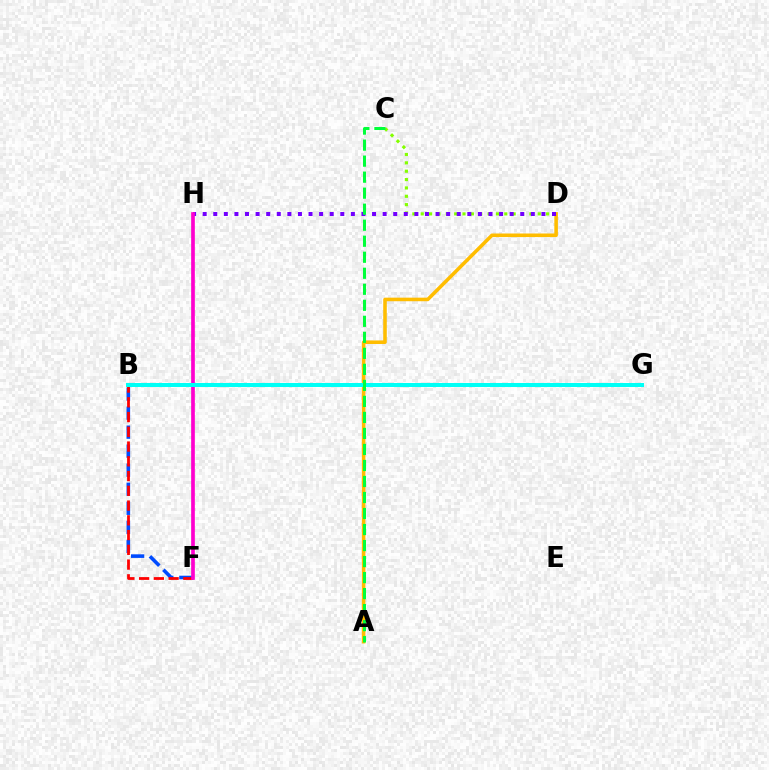{('B', 'F'): [{'color': '#004bff', 'line_style': 'dashed', 'thickness': 2.59}, {'color': '#ff0000', 'line_style': 'dashed', 'thickness': 2.0}], ('C', 'D'): [{'color': '#84ff00', 'line_style': 'dotted', 'thickness': 2.27}], ('A', 'D'): [{'color': '#ffbd00', 'line_style': 'solid', 'thickness': 2.57}], ('D', 'H'): [{'color': '#7200ff', 'line_style': 'dotted', 'thickness': 2.88}], ('F', 'H'): [{'color': '#ff00cf', 'line_style': 'solid', 'thickness': 2.65}], ('B', 'G'): [{'color': '#00fff6', 'line_style': 'solid', 'thickness': 2.89}], ('A', 'C'): [{'color': '#00ff39', 'line_style': 'dashed', 'thickness': 2.18}]}